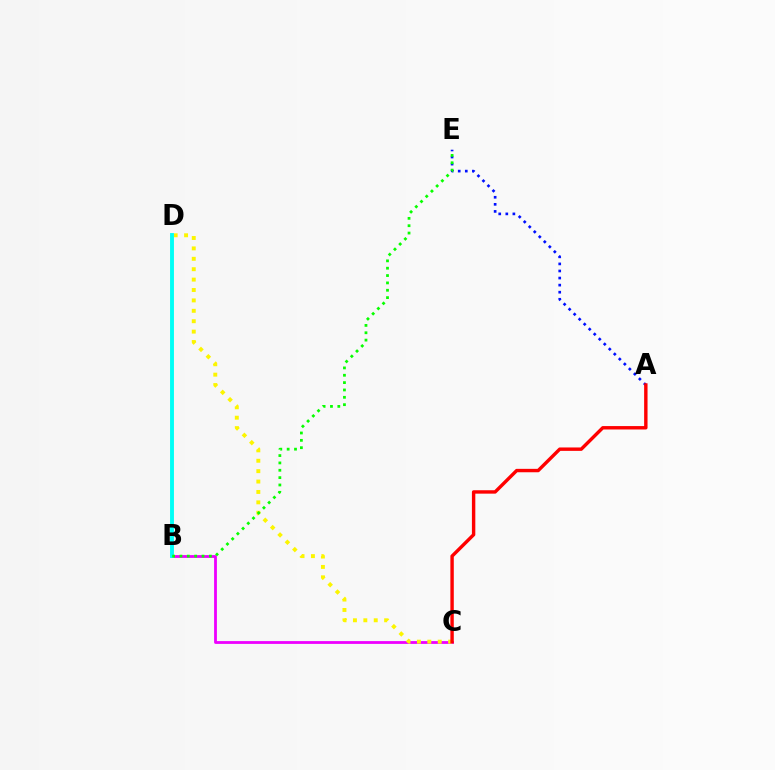{('A', 'E'): [{'color': '#0010ff', 'line_style': 'dotted', 'thickness': 1.92}], ('B', 'C'): [{'color': '#ee00ff', 'line_style': 'solid', 'thickness': 2.01}], ('C', 'D'): [{'color': '#fcf500', 'line_style': 'dotted', 'thickness': 2.83}], ('A', 'C'): [{'color': '#ff0000', 'line_style': 'solid', 'thickness': 2.45}], ('B', 'D'): [{'color': '#00fff6', 'line_style': 'solid', 'thickness': 2.8}], ('B', 'E'): [{'color': '#08ff00', 'line_style': 'dotted', 'thickness': 2.0}]}